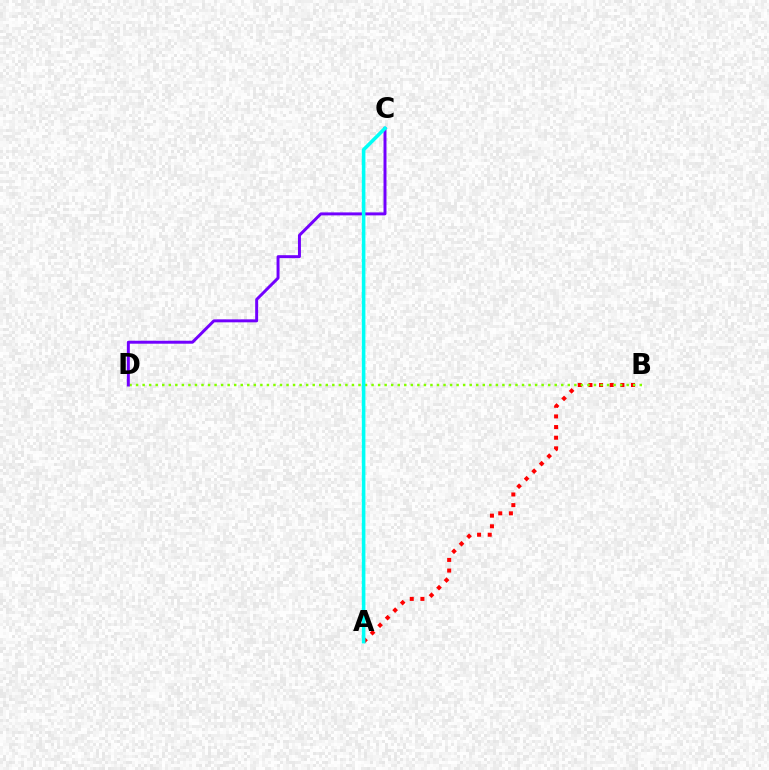{('A', 'B'): [{'color': '#ff0000', 'line_style': 'dotted', 'thickness': 2.89}], ('B', 'D'): [{'color': '#84ff00', 'line_style': 'dotted', 'thickness': 1.78}], ('C', 'D'): [{'color': '#7200ff', 'line_style': 'solid', 'thickness': 2.14}], ('A', 'C'): [{'color': '#00fff6', 'line_style': 'solid', 'thickness': 2.58}]}